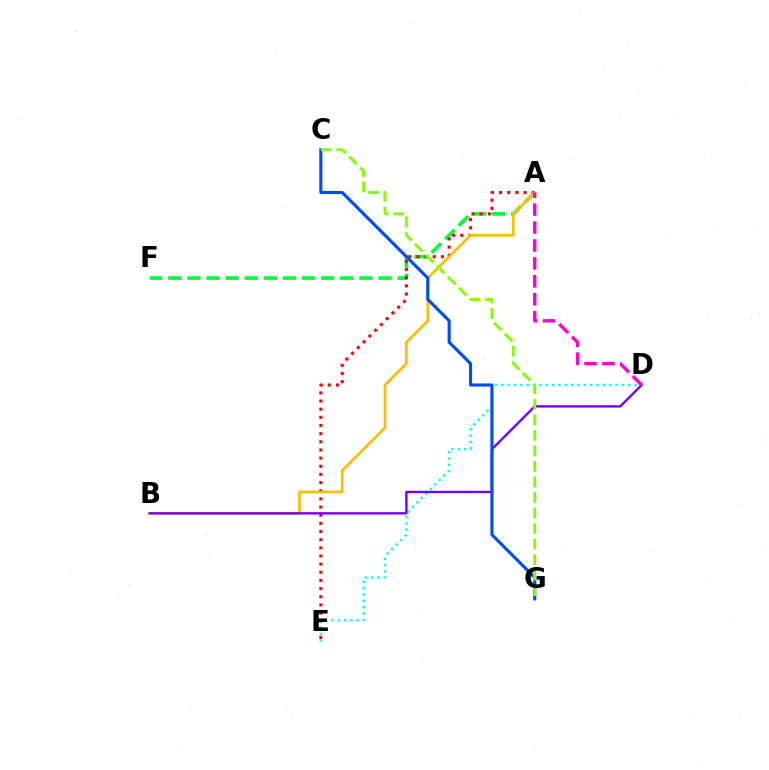{('A', 'F'): [{'color': '#00ff39', 'line_style': 'dashed', 'thickness': 2.6}], ('A', 'E'): [{'color': '#ff0000', 'line_style': 'dotted', 'thickness': 2.22}], ('A', 'B'): [{'color': '#ffbd00', 'line_style': 'solid', 'thickness': 1.96}], ('D', 'E'): [{'color': '#00fff6', 'line_style': 'dotted', 'thickness': 1.72}], ('B', 'D'): [{'color': '#7200ff', 'line_style': 'solid', 'thickness': 1.71}], ('A', 'D'): [{'color': '#ff00cf', 'line_style': 'dashed', 'thickness': 2.44}], ('C', 'G'): [{'color': '#004bff', 'line_style': 'solid', 'thickness': 2.25}, {'color': '#84ff00', 'line_style': 'dashed', 'thickness': 2.11}]}